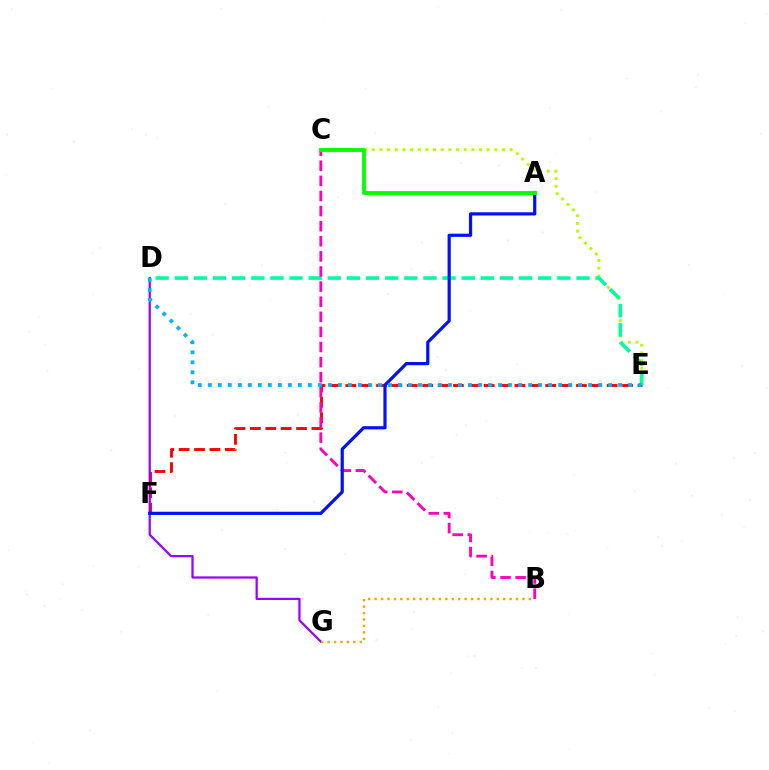{('E', 'F'): [{'color': '#ff0000', 'line_style': 'dashed', 'thickness': 2.09}], ('C', 'E'): [{'color': '#b3ff00', 'line_style': 'dotted', 'thickness': 2.08}], ('D', 'E'): [{'color': '#00ff9d', 'line_style': 'dashed', 'thickness': 2.6}, {'color': '#00b5ff', 'line_style': 'dotted', 'thickness': 2.72}], ('D', 'G'): [{'color': '#9b00ff', 'line_style': 'solid', 'thickness': 1.61}], ('B', 'C'): [{'color': '#ff00bd', 'line_style': 'dashed', 'thickness': 2.05}], ('A', 'F'): [{'color': '#0010ff', 'line_style': 'solid', 'thickness': 2.3}], ('A', 'C'): [{'color': '#08ff00', 'line_style': 'solid', 'thickness': 2.78}], ('B', 'G'): [{'color': '#ffa500', 'line_style': 'dotted', 'thickness': 1.75}]}